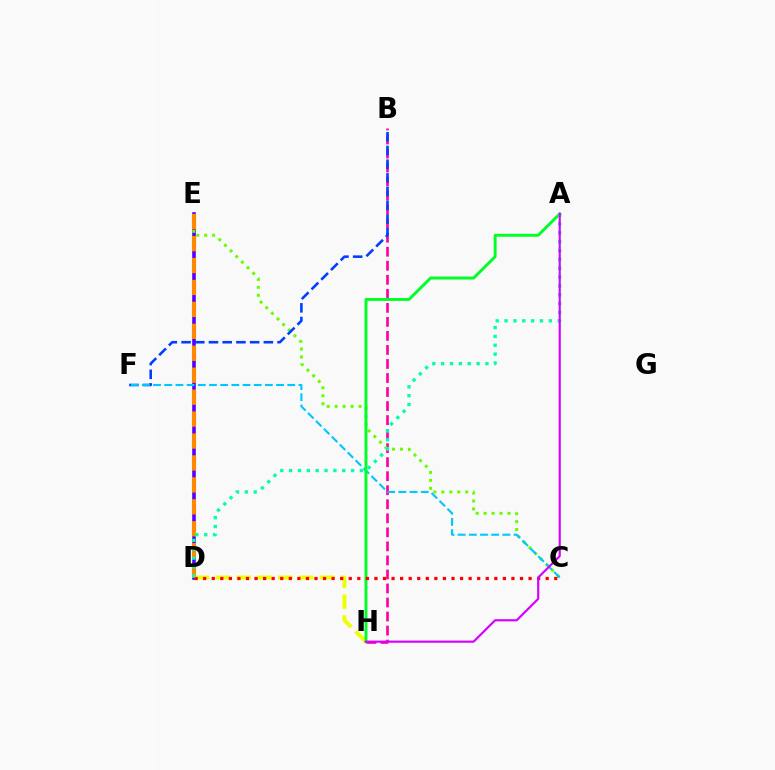{('B', 'H'): [{'color': '#ff00a0', 'line_style': 'dashed', 'thickness': 1.91}], ('D', 'E'): [{'color': '#4f00ff', 'line_style': 'solid', 'thickness': 2.59}, {'color': '#ff8800', 'line_style': 'dashed', 'thickness': 2.98}], ('C', 'E'): [{'color': '#66ff00', 'line_style': 'dotted', 'thickness': 2.16}], ('B', 'F'): [{'color': '#003fff', 'line_style': 'dashed', 'thickness': 1.86}], ('C', 'F'): [{'color': '#00c7ff', 'line_style': 'dashed', 'thickness': 1.52}], ('D', 'H'): [{'color': '#eeff00', 'line_style': 'dashed', 'thickness': 2.83}], ('A', 'H'): [{'color': '#00ff27', 'line_style': 'solid', 'thickness': 2.11}, {'color': '#d600ff', 'line_style': 'solid', 'thickness': 1.56}], ('C', 'D'): [{'color': '#ff0000', 'line_style': 'dotted', 'thickness': 2.33}], ('A', 'D'): [{'color': '#00ffaf', 'line_style': 'dotted', 'thickness': 2.4}]}